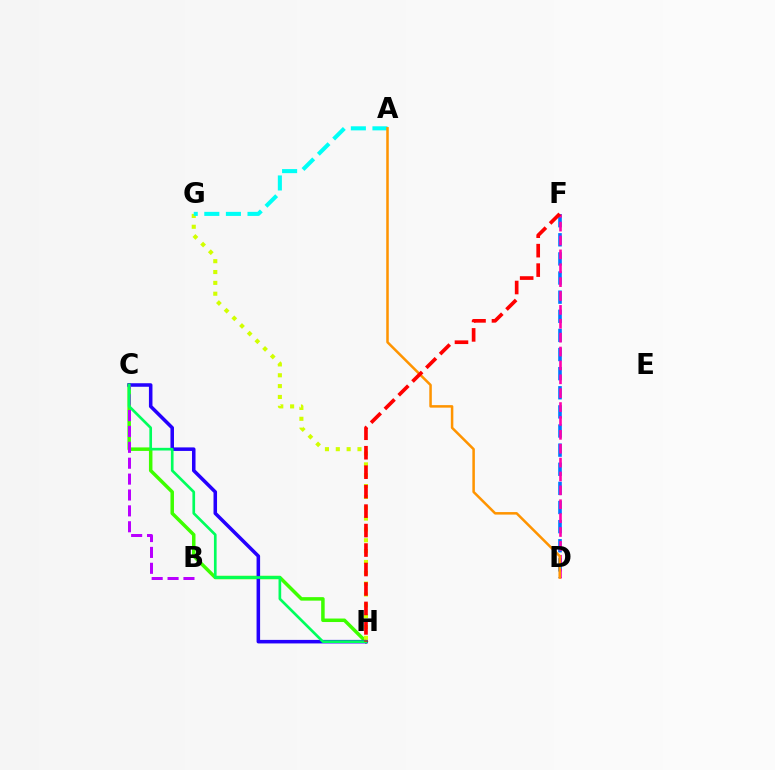{('C', 'H'): [{'color': '#3dff00', 'line_style': 'solid', 'thickness': 2.52}, {'color': '#2500ff', 'line_style': 'solid', 'thickness': 2.54}, {'color': '#00ff5c', 'line_style': 'solid', 'thickness': 1.93}], ('D', 'F'): [{'color': '#0074ff', 'line_style': 'dashed', 'thickness': 2.6}, {'color': '#ff00ac', 'line_style': 'dashed', 'thickness': 1.89}], ('G', 'H'): [{'color': '#d1ff00', 'line_style': 'dotted', 'thickness': 2.95}], ('B', 'C'): [{'color': '#b900ff', 'line_style': 'dashed', 'thickness': 2.16}], ('A', 'G'): [{'color': '#00fff6', 'line_style': 'dashed', 'thickness': 2.93}], ('A', 'D'): [{'color': '#ff9400', 'line_style': 'solid', 'thickness': 1.81}], ('F', 'H'): [{'color': '#ff0000', 'line_style': 'dashed', 'thickness': 2.64}]}